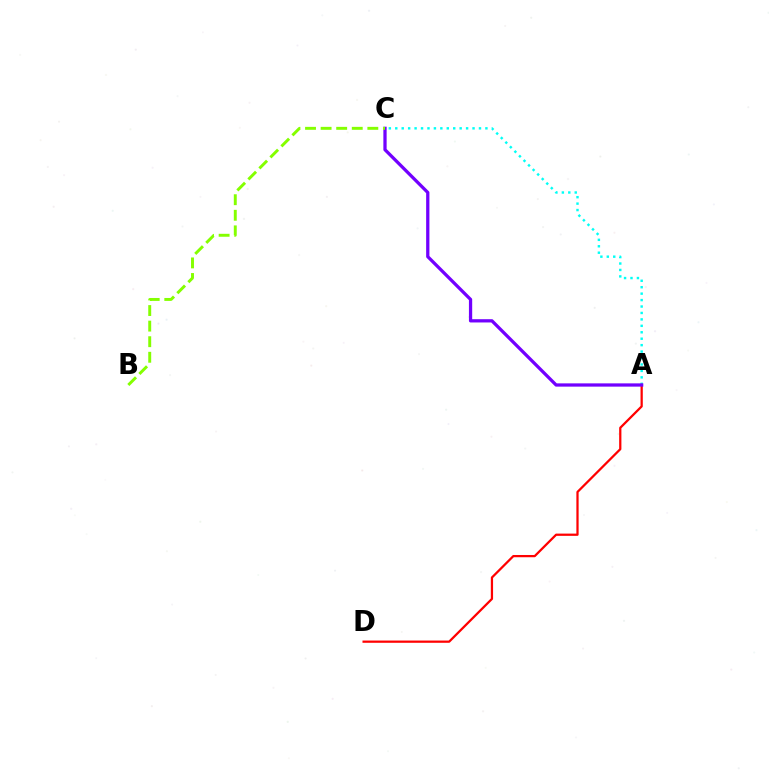{('A', 'C'): [{'color': '#00fff6', 'line_style': 'dotted', 'thickness': 1.75}, {'color': '#7200ff', 'line_style': 'solid', 'thickness': 2.35}], ('A', 'D'): [{'color': '#ff0000', 'line_style': 'solid', 'thickness': 1.62}], ('B', 'C'): [{'color': '#84ff00', 'line_style': 'dashed', 'thickness': 2.12}]}